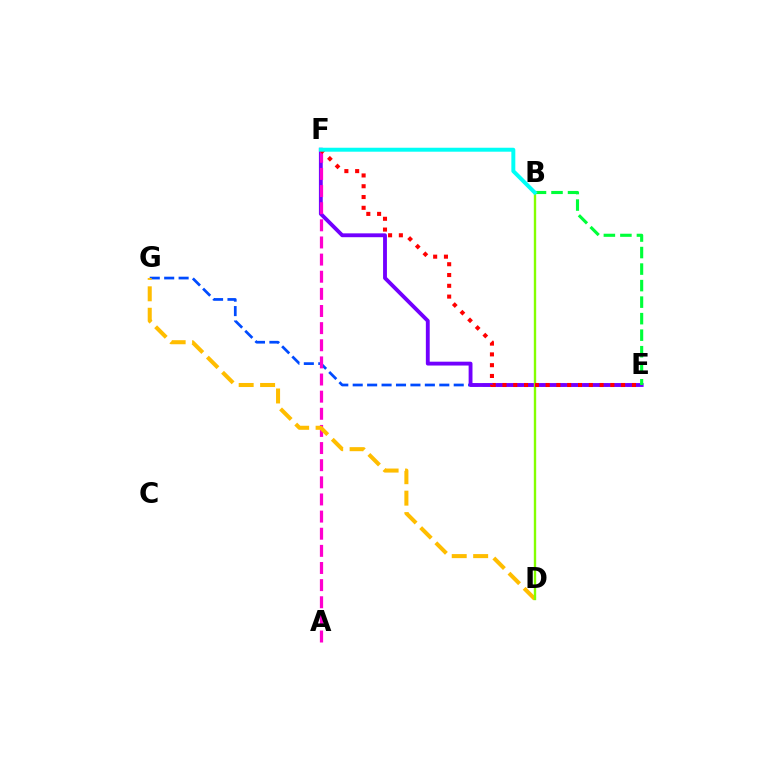{('E', 'G'): [{'color': '#004bff', 'line_style': 'dashed', 'thickness': 1.96}], ('E', 'F'): [{'color': '#7200ff', 'line_style': 'solid', 'thickness': 2.77}, {'color': '#ff0000', 'line_style': 'dotted', 'thickness': 2.93}], ('A', 'F'): [{'color': '#ff00cf', 'line_style': 'dashed', 'thickness': 2.33}], ('D', 'G'): [{'color': '#ffbd00', 'line_style': 'dashed', 'thickness': 2.91}], ('B', 'D'): [{'color': '#84ff00', 'line_style': 'solid', 'thickness': 1.71}], ('B', 'E'): [{'color': '#00ff39', 'line_style': 'dashed', 'thickness': 2.24}], ('B', 'F'): [{'color': '#00fff6', 'line_style': 'solid', 'thickness': 2.85}]}